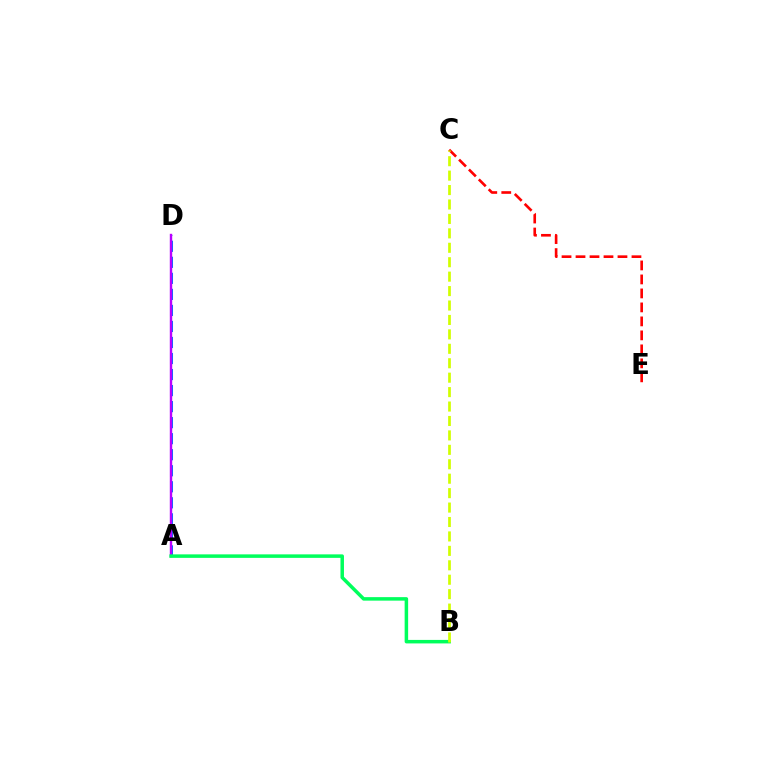{('C', 'E'): [{'color': '#ff0000', 'line_style': 'dashed', 'thickness': 1.9}], ('A', 'D'): [{'color': '#0074ff', 'line_style': 'dashed', 'thickness': 2.18}, {'color': '#b900ff', 'line_style': 'solid', 'thickness': 1.73}], ('A', 'B'): [{'color': '#00ff5c', 'line_style': 'solid', 'thickness': 2.52}], ('B', 'C'): [{'color': '#d1ff00', 'line_style': 'dashed', 'thickness': 1.96}]}